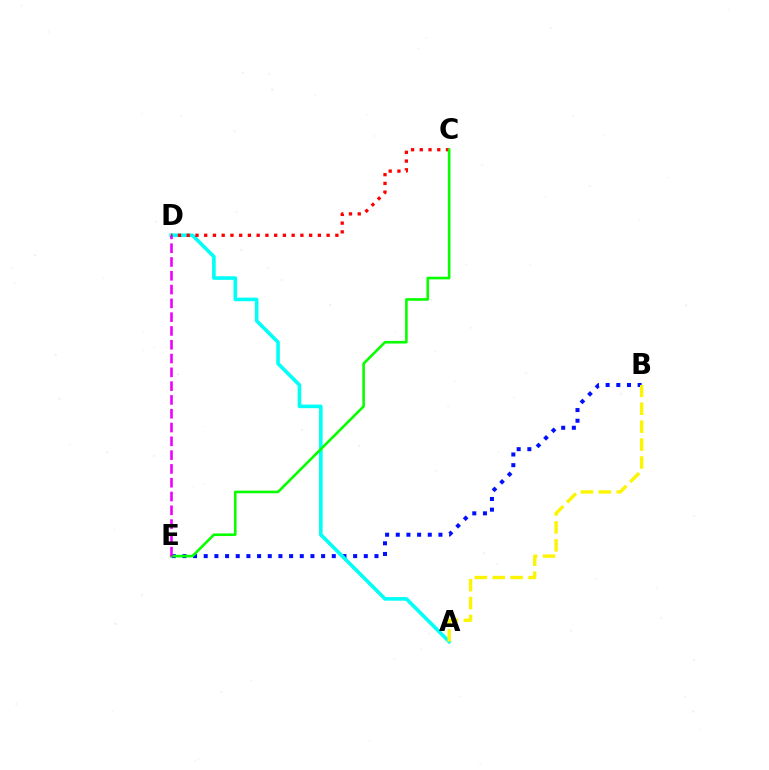{('B', 'E'): [{'color': '#0010ff', 'line_style': 'dotted', 'thickness': 2.9}], ('A', 'D'): [{'color': '#00fff6', 'line_style': 'solid', 'thickness': 2.59}], ('C', 'D'): [{'color': '#ff0000', 'line_style': 'dotted', 'thickness': 2.38}], ('C', 'E'): [{'color': '#08ff00', 'line_style': 'solid', 'thickness': 1.88}], ('A', 'B'): [{'color': '#fcf500', 'line_style': 'dashed', 'thickness': 2.43}], ('D', 'E'): [{'color': '#ee00ff', 'line_style': 'dashed', 'thickness': 1.87}]}